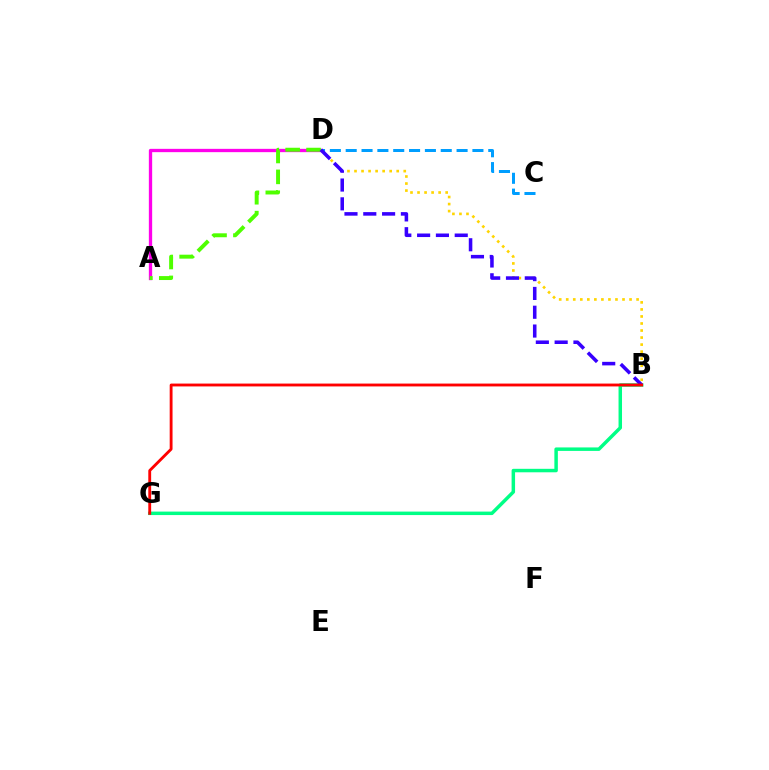{('B', 'G'): [{'color': '#00ff86', 'line_style': 'solid', 'thickness': 2.5}, {'color': '#ff0000', 'line_style': 'solid', 'thickness': 2.05}], ('A', 'D'): [{'color': '#ff00ed', 'line_style': 'solid', 'thickness': 2.39}, {'color': '#4fff00', 'line_style': 'dashed', 'thickness': 2.84}], ('B', 'D'): [{'color': '#ffd500', 'line_style': 'dotted', 'thickness': 1.91}, {'color': '#3700ff', 'line_style': 'dashed', 'thickness': 2.55}], ('C', 'D'): [{'color': '#009eff', 'line_style': 'dashed', 'thickness': 2.15}]}